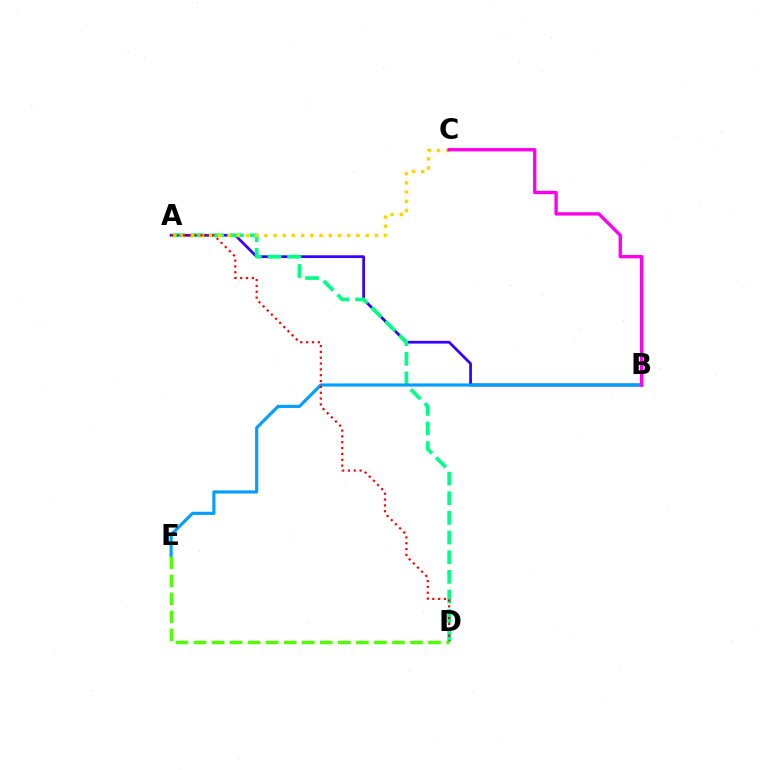{('A', 'B'): [{'color': '#3700ff', 'line_style': 'solid', 'thickness': 1.98}], ('A', 'D'): [{'color': '#00ff86', 'line_style': 'dashed', 'thickness': 2.67}, {'color': '#ff0000', 'line_style': 'dotted', 'thickness': 1.59}], ('B', 'E'): [{'color': '#009eff', 'line_style': 'solid', 'thickness': 2.25}], ('A', 'C'): [{'color': '#ffd500', 'line_style': 'dotted', 'thickness': 2.5}], ('D', 'E'): [{'color': '#4fff00', 'line_style': 'dashed', 'thickness': 2.45}], ('B', 'C'): [{'color': '#ff00ed', 'line_style': 'solid', 'thickness': 2.41}]}